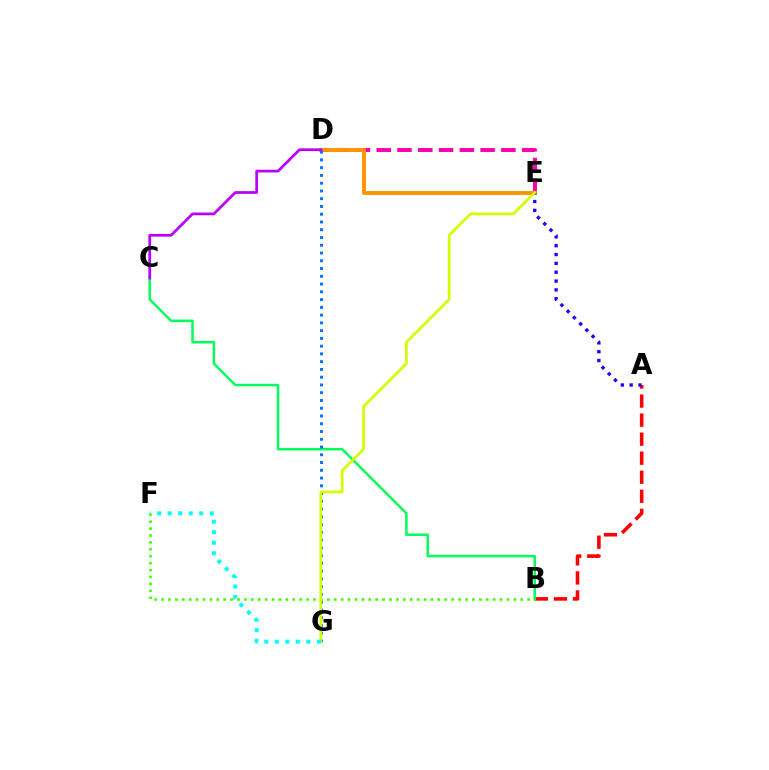{('A', 'B'): [{'color': '#ff0000', 'line_style': 'dashed', 'thickness': 2.59}], ('D', 'E'): [{'color': '#ff00ac', 'line_style': 'dashed', 'thickness': 2.82}, {'color': '#ff9400', 'line_style': 'solid', 'thickness': 2.81}], ('B', 'F'): [{'color': '#3dff00', 'line_style': 'dotted', 'thickness': 1.88}], ('B', 'C'): [{'color': '#00ff5c', 'line_style': 'solid', 'thickness': 1.8}], ('D', 'G'): [{'color': '#0074ff', 'line_style': 'dotted', 'thickness': 2.11}], ('A', 'E'): [{'color': '#2500ff', 'line_style': 'dotted', 'thickness': 2.4}], ('E', 'G'): [{'color': '#d1ff00', 'line_style': 'solid', 'thickness': 1.95}], ('F', 'G'): [{'color': '#00fff6', 'line_style': 'dotted', 'thickness': 2.86}], ('C', 'D'): [{'color': '#b900ff', 'line_style': 'solid', 'thickness': 1.96}]}